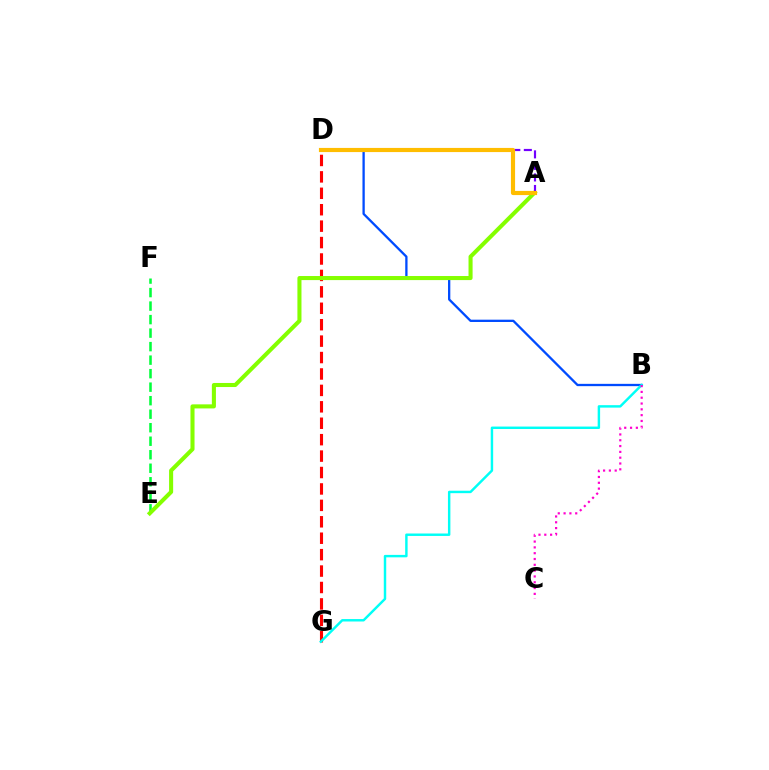{('E', 'F'): [{'color': '#00ff39', 'line_style': 'dashed', 'thickness': 1.84}], ('D', 'G'): [{'color': '#ff0000', 'line_style': 'dashed', 'thickness': 2.23}], ('B', 'D'): [{'color': '#004bff', 'line_style': 'solid', 'thickness': 1.66}], ('A', 'E'): [{'color': '#84ff00', 'line_style': 'solid', 'thickness': 2.93}], ('A', 'D'): [{'color': '#7200ff', 'line_style': 'dashed', 'thickness': 1.57}, {'color': '#ffbd00', 'line_style': 'solid', 'thickness': 2.99}], ('B', 'G'): [{'color': '#00fff6', 'line_style': 'solid', 'thickness': 1.76}], ('B', 'C'): [{'color': '#ff00cf', 'line_style': 'dotted', 'thickness': 1.58}]}